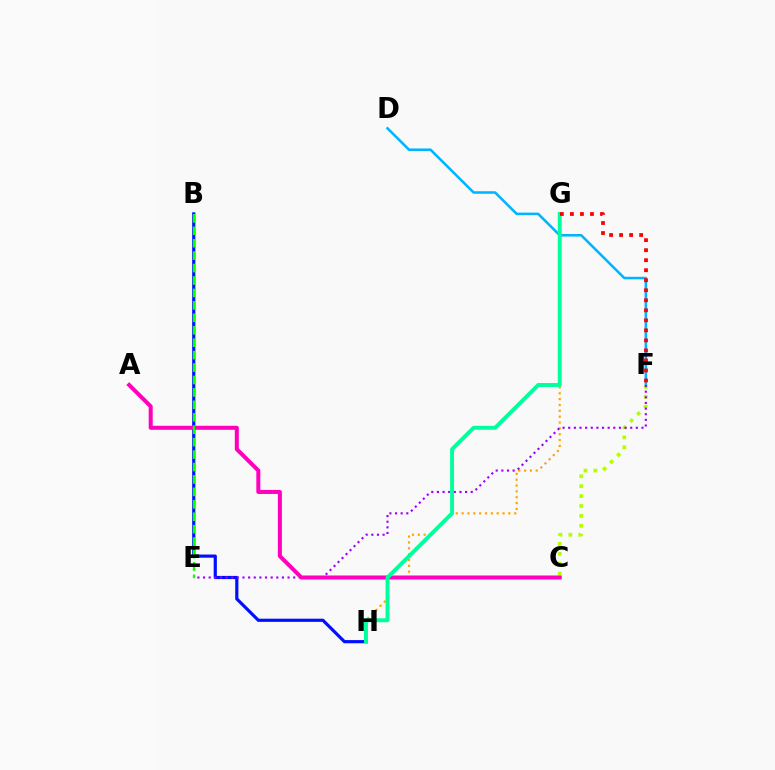{('D', 'F'): [{'color': '#00b5ff', 'line_style': 'solid', 'thickness': 1.84}], ('B', 'H'): [{'color': '#0010ff', 'line_style': 'solid', 'thickness': 2.29}], ('C', 'F'): [{'color': '#b3ff00', 'line_style': 'dotted', 'thickness': 2.69}], ('G', 'H'): [{'color': '#ffa500', 'line_style': 'dotted', 'thickness': 1.59}, {'color': '#00ff9d', 'line_style': 'solid', 'thickness': 2.82}], ('E', 'F'): [{'color': '#9b00ff', 'line_style': 'dotted', 'thickness': 1.53}], ('A', 'C'): [{'color': '#ff00bd', 'line_style': 'solid', 'thickness': 2.89}], ('F', 'G'): [{'color': '#ff0000', 'line_style': 'dotted', 'thickness': 2.72}], ('B', 'E'): [{'color': '#08ff00', 'line_style': 'dashed', 'thickness': 1.69}]}